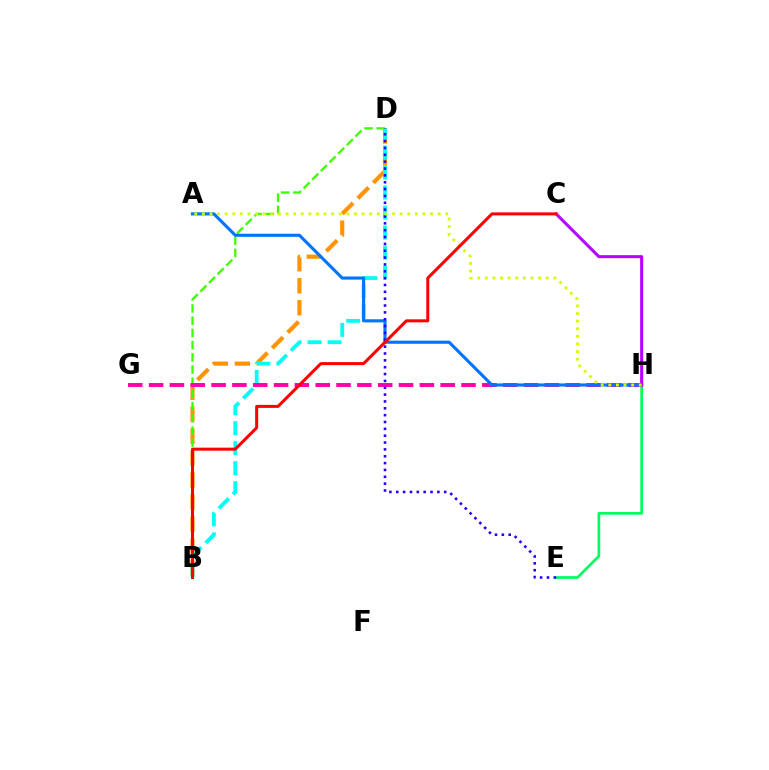{('B', 'D'): [{'color': '#ff9400', 'line_style': 'dashed', 'thickness': 2.98}, {'color': '#3dff00', 'line_style': 'dashed', 'thickness': 1.66}, {'color': '#00fff6', 'line_style': 'dashed', 'thickness': 2.72}], ('G', 'H'): [{'color': '#ff00ac', 'line_style': 'dashed', 'thickness': 2.83}], ('E', 'H'): [{'color': '#00ff5c', 'line_style': 'solid', 'thickness': 1.95}], ('A', 'H'): [{'color': '#0074ff', 'line_style': 'solid', 'thickness': 2.24}, {'color': '#d1ff00', 'line_style': 'dotted', 'thickness': 2.07}], ('D', 'E'): [{'color': '#2500ff', 'line_style': 'dotted', 'thickness': 1.86}], ('C', 'H'): [{'color': '#b900ff', 'line_style': 'solid', 'thickness': 2.19}], ('B', 'C'): [{'color': '#ff0000', 'line_style': 'solid', 'thickness': 2.17}]}